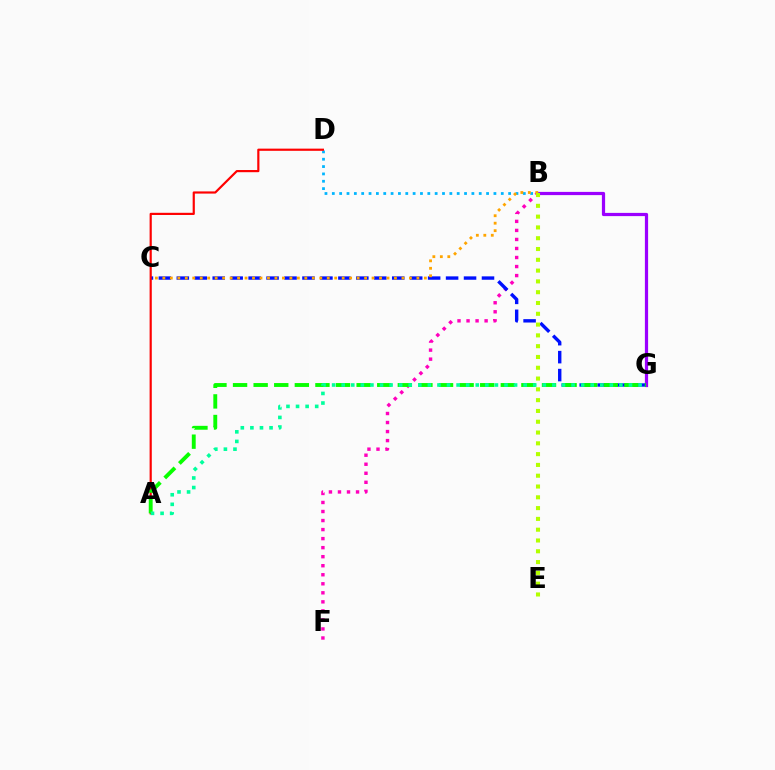{('B', 'G'): [{'color': '#9b00ff', 'line_style': 'solid', 'thickness': 2.32}], ('B', 'D'): [{'color': '#00b5ff', 'line_style': 'dotted', 'thickness': 2.0}], ('B', 'F'): [{'color': '#ff00bd', 'line_style': 'dotted', 'thickness': 2.45}], ('C', 'G'): [{'color': '#0010ff', 'line_style': 'dashed', 'thickness': 2.44}], ('A', 'D'): [{'color': '#ff0000', 'line_style': 'solid', 'thickness': 1.57}], ('B', 'C'): [{'color': '#ffa500', 'line_style': 'dotted', 'thickness': 2.03}], ('B', 'E'): [{'color': '#b3ff00', 'line_style': 'dotted', 'thickness': 2.93}], ('A', 'G'): [{'color': '#08ff00', 'line_style': 'dashed', 'thickness': 2.8}, {'color': '#00ff9d', 'line_style': 'dotted', 'thickness': 2.6}]}